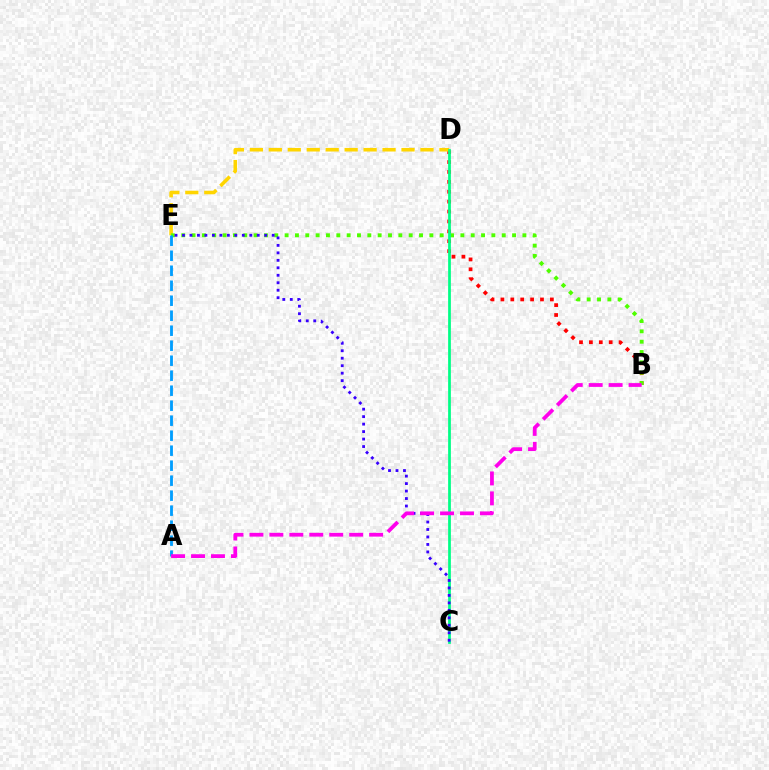{('B', 'D'): [{'color': '#ff0000', 'line_style': 'dotted', 'thickness': 2.69}], ('D', 'E'): [{'color': '#ffd500', 'line_style': 'dashed', 'thickness': 2.58}], ('B', 'E'): [{'color': '#4fff00', 'line_style': 'dotted', 'thickness': 2.81}], ('C', 'D'): [{'color': '#00ff86', 'line_style': 'solid', 'thickness': 1.97}], ('C', 'E'): [{'color': '#3700ff', 'line_style': 'dotted', 'thickness': 2.03}], ('A', 'E'): [{'color': '#009eff', 'line_style': 'dashed', 'thickness': 2.04}], ('A', 'B'): [{'color': '#ff00ed', 'line_style': 'dashed', 'thickness': 2.71}]}